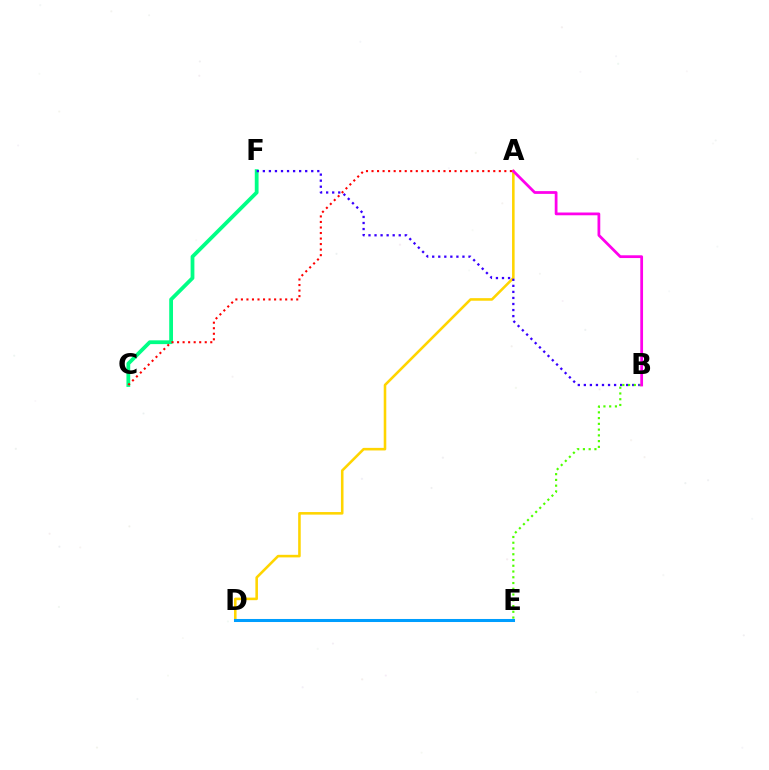{('C', 'F'): [{'color': '#00ff86', 'line_style': 'solid', 'thickness': 2.72}], ('A', 'D'): [{'color': '#ffd500', 'line_style': 'solid', 'thickness': 1.85}], ('D', 'E'): [{'color': '#009eff', 'line_style': 'solid', 'thickness': 2.19}], ('B', 'F'): [{'color': '#3700ff', 'line_style': 'dotted', 'thickness': 1.64}], ('B', 'E'): [{'color': '#4fff00', 'line_style': 'dotted', 'thickness': 1.56}], ('A', 'B'): [{'color': '#ff00ed', 'line_style': 'solid', 'thickness': 1.99}], ('A', 'C'): [{'color': '#ff0000', 'line_style': 'dotted', 'thickness': 1.5}]}